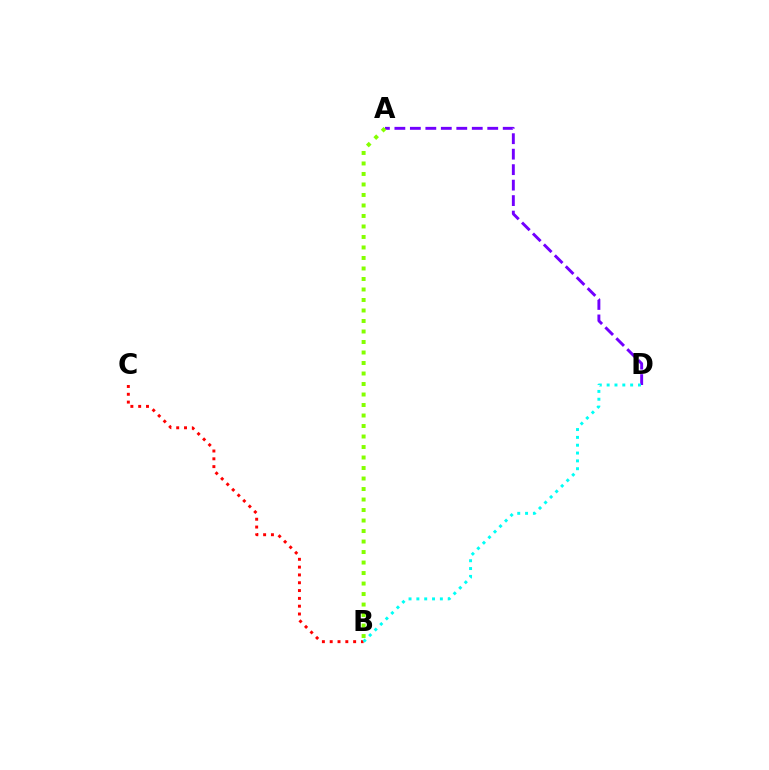{('A', 'D'): [{'color': '#7200ff', 'line_style': 'dashed', 'thickness': 2.1}], ('A', 'B'): [{'color': '#84ff00', 'line_style': 'dotted', 'thickness': 2.85}], ('B', 'C'): [{'color': '#ff0000', 'line_style': 'dotted', 'thickness': 2.12}], ('B', 'D'): [{'color': '#00fff6', 'line_style': 'dotted', 'thickness': 2.13}]}